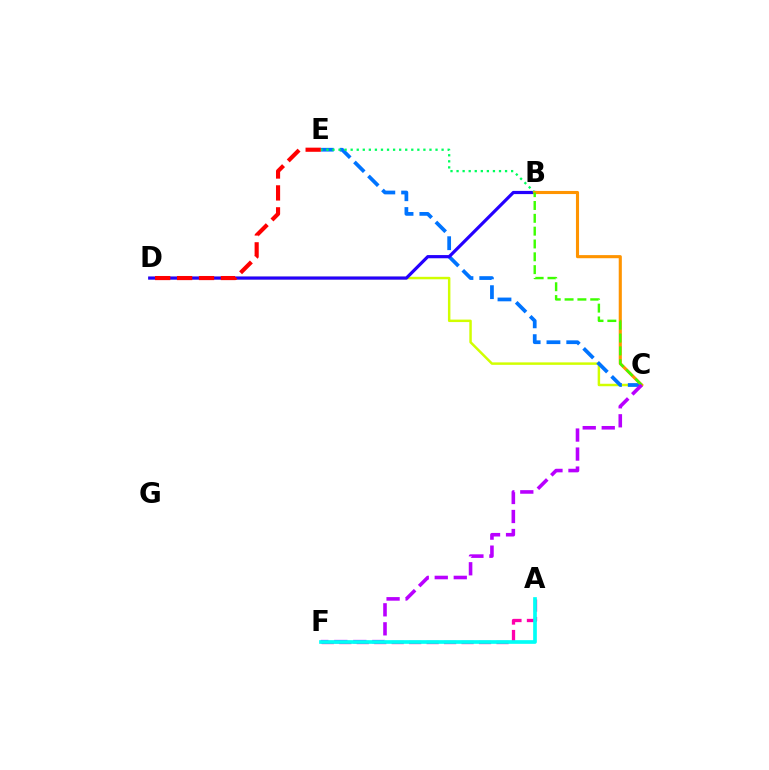{('A', 'F'): [{'color': '#ff00ac', 'line_style': 'dashed', 'thickness': 2.37}, {'color': '#00fff6', 'line_style': 'solid', 'thickness': 2.65}], ('C', 'D'): [{'color': '#d1ff00', 'line_style': 'solid', 'thickness': 1.78}], ('C', 'E'): [{'color': '#0074ff', 'line_style': 'dashed', 'thickness': 2.69}], ('B', 'D'): [{'color': '#2500ff', 'line_style': 'solid', 'thickness': 2.3}], ('B', 'E'): [{'color': '#00ff5c', 'line_style': 'dotted', 'thickness': 1.65}], ('B', 'C'): [{'color': '#ff9400', 'line_style': 'solid', 'thickness': 2.24}, {'color': '#3dff00', 'line_style': 'dashed', 'thickness': 1.74}], ('D', 'E'): [{'color': '#ff0000', 'line_style': 'dashed', 'thickness': 2.98}], ('C', 'F'): [{'color': '#b900ff', 'line_style': 'dashed', 'thickness': 2.58}]}